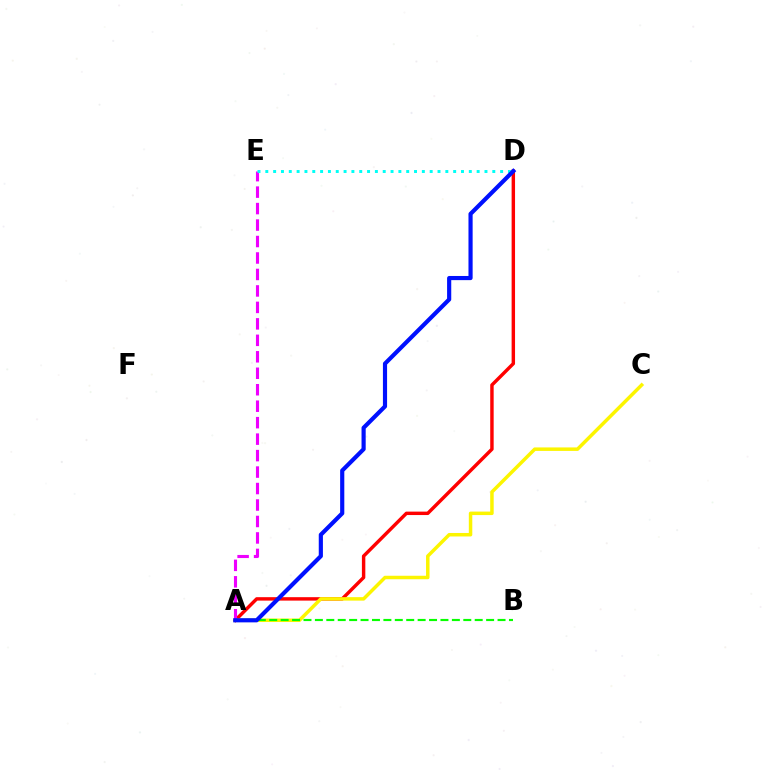{('A', 'D'): [{'color': '#ff0000', 'line_style': 'solid', 'thickness': 2.47}, {'color': '#0010ff', 'line_style': 'solid', 'thickness': 2.99}], ('A', 'C'): [{'color': '#fcf500', 'line_style': 'solid', 'thickness': 2.51}], ('A', 'B'): [{'color': '#08ff00', 'line_style': 'dashed', 'thickness': 1.55}], ('A', 'E'): [{'color': '#ee00ff', 'line_style': 'dashed', 'thickness': 2.24}], ('D', 'E'): [{'color': '#00fff6', 'line_style': 'dotted', 'thickness': 2.13}]}